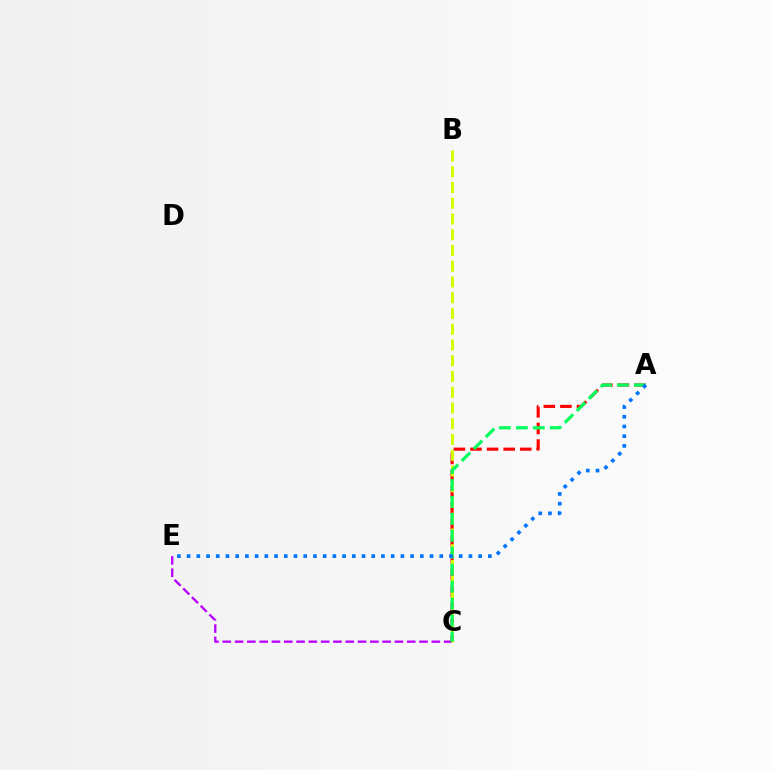{('C', 'E'): [{'color': '#b900ff', 'line_style': 'dashed', 'thickness': 1.67}], ('A', 'C'): [{'color': '#ff0000', 'line_style': 'dashed', 'thickness': 2.25}, {'color': '#00ff5c', 'line_style': 'dashed', 'thickness': 2.3}], ('B', 'C'): [{'color': '#d1ff00', 'line_style': 'dashed', 'thickness': 2.14}], ('A', 'E'): [{'color': '#0074ff', 'line_style': 'dotted', 'thickness': 2.64}]}